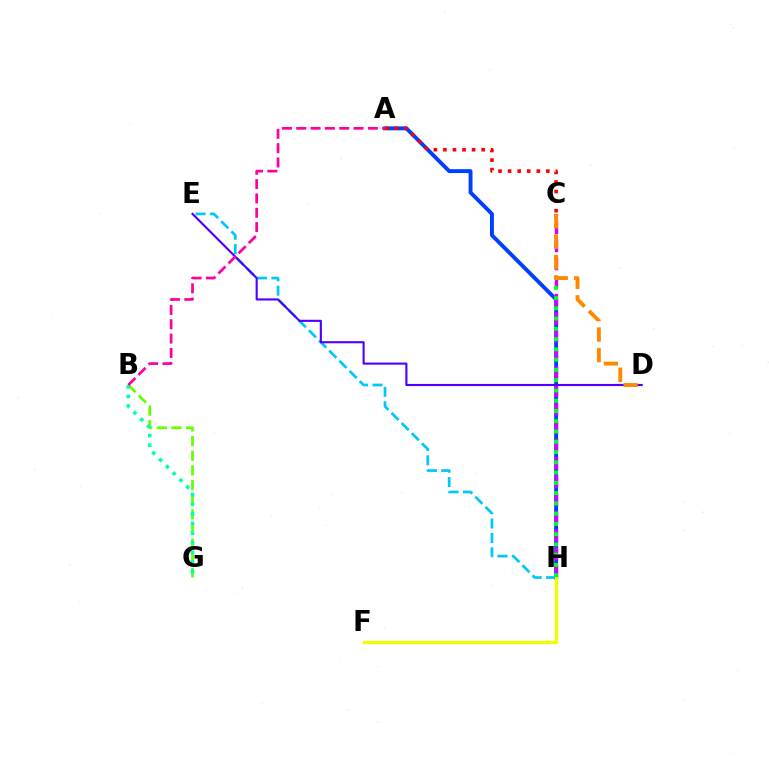{('A', 'H'): [{'color': '#003fff', 'line_style': 'solid', 'thickness': 2.81}], ('B', 'G'): [{'color': '#66ff00', 'line_style': 'dashed', 'thickness': 1.99}, {'color': '#00ffaf', 'line_style': 'dotted', 'thickness': 2.61}], ('E', 'H'): [{'color': '#00c7ff', 'line_style': 'dashed', 'thickness': 1.95}], ('C', 'H'): [{'color': '#d600ff', 'line_style': 'dashed', 'thickness': 2.46}, {'color': '#00ff27', 'line_style': 'dotted', 'thickness': 2.79}], ('F', 'H'): [{'color': '#eeff00', 'line_style': 'solid', 'thickness': 2.38}], ('A', 'C'): [{'color': '#ff0000', 'line_style': 'dotted', 'thickness': 2.6}], ('D', 'E'): [{'color': '#4f00ff', 'line_style': 'solid', 'thickness': 1.53}], ('A', 'B'): [{'color': '#ff00a0', 'line_style': 'dashed', 'thickness': 1.95}], ('C', 'D'): [{'color': '#ff8800', 'line_style': 'dashed', 'thickness': 2.79}]}